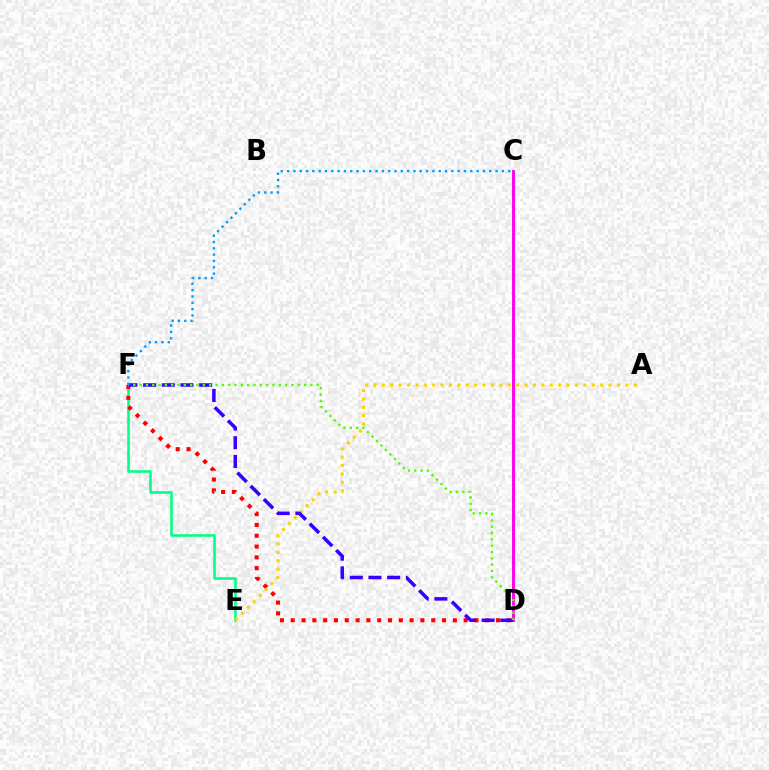{('C', 'D'): [{'color': '#ff00ed', 'line_style': 'solid', 'thickness': 2.08}], ('E', 'F'): [{'color': '#00ff86', 'line_style': 'solid', 'thickness': 1.85}], ('D', 'F'): [{'color': '#ff0000', 'line_style': 'dotted', 'thickness': 2.94}, {'color': '#3700ff', 'line_style': 'dashed', 'thickness': 2.54}, {'color': '#4fff00', 'line_style': 'dotted', 'thickness': 1.72}], ('A', 'E'): [{'color': '#ffd500', 'line_style': 'dotted', 'thickness': 2.28}], ('C', 'F'): [{'color': '#009eff', 'line_style': 'dotted', 'thickness': 1.72}]}